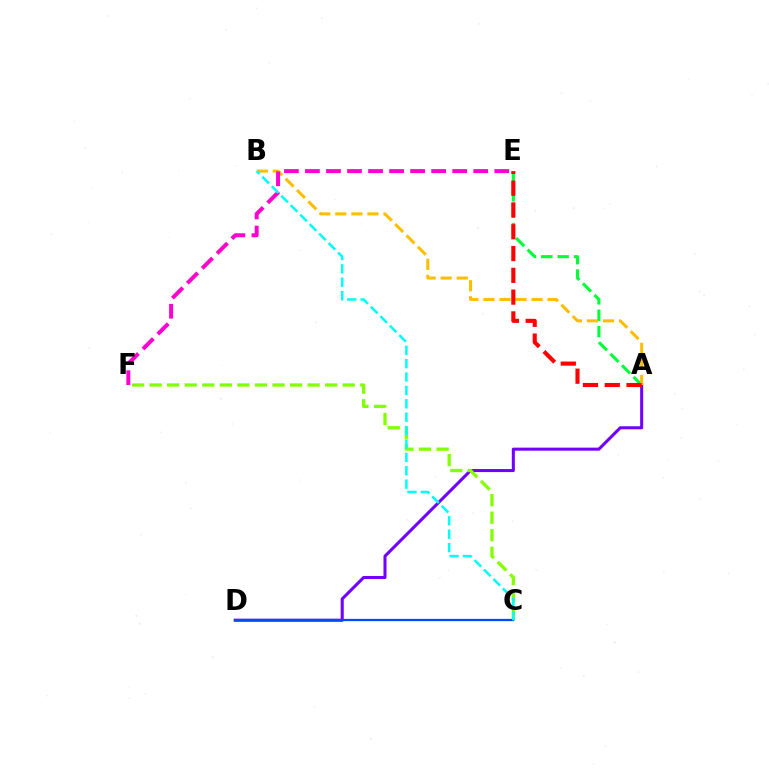{('A', 'E'): [{'color': '#00ff39', 'line_style': 'dashed', 'thickness': 2.22}, {'color': '#ff0000', 'line_style': 'dashed', 'thickness': 2.96}], ('A', 'D'): [{'color': '#7200ff', 'line_style': 'solid', 'thickness': 2.19}], ('C', 'F'): [{'color': '#84ff00', 'line_style': 'dashed', 'thickness': 2.39}], ('A', 'B'): [{'color': '#ffbd00', 'line_style': 'dashed', 'thickness': 2.18}], ('E', 'F'): [{'color': '#ff00cf', 'line_style': 'dashed', 'thickness': 2.86}], ('C', 'D'): [{'color': '#004bff', 'line_style': 'solid', 'thickness': 1.63}], ('B', 'C'): [{'color': '#00fff6', 'line_style': 'dashed', 'thickness': 1.82}]}